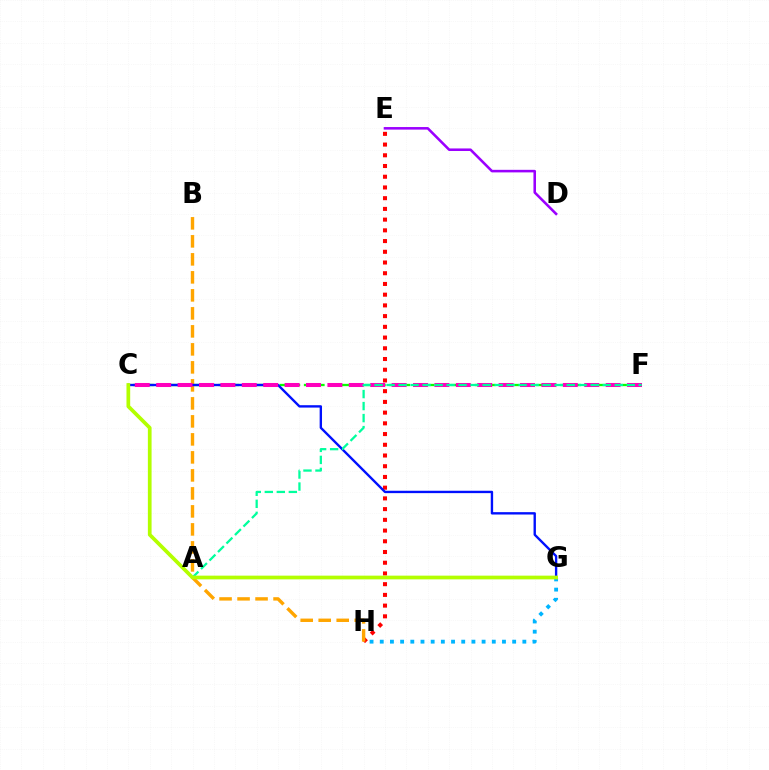{('E', 'H'): [{'color': '#ff0000', 'line_style': 'dotted', 'thickness': 2.91}], ('B', 'H'): [{'color': '#ffa500', 'line_style': 'dashed', 'thickness': 2.45}], ('C', 'F'): [{'color': '#08ff00', 'line_style': 'dashed', 'thickness': 1.66}, {'color': '#ff00bd', 'line_style': 'dashed', 'thickness': 2.91}], ('C', 'G'): [{'color': '#0010ff', 'line_style': 'solid', 'thickness': 1.71}, {'color': '#b3ff00', 'line_style': 'solid', 'thickness': 2.67}], ('D', 'E'): [{'color': '#9b00ff', 'line_style': 'solid', 'thickness': 1.84}], ('A', 'F'): [{'color': '#00ff9d', 'line_style': 'dashed', 'thickness': 1.63}], ('G', 'H'): [{'color': '#00b5ff', 'line_style': 'dotted', 'thickness': 2.77}]}